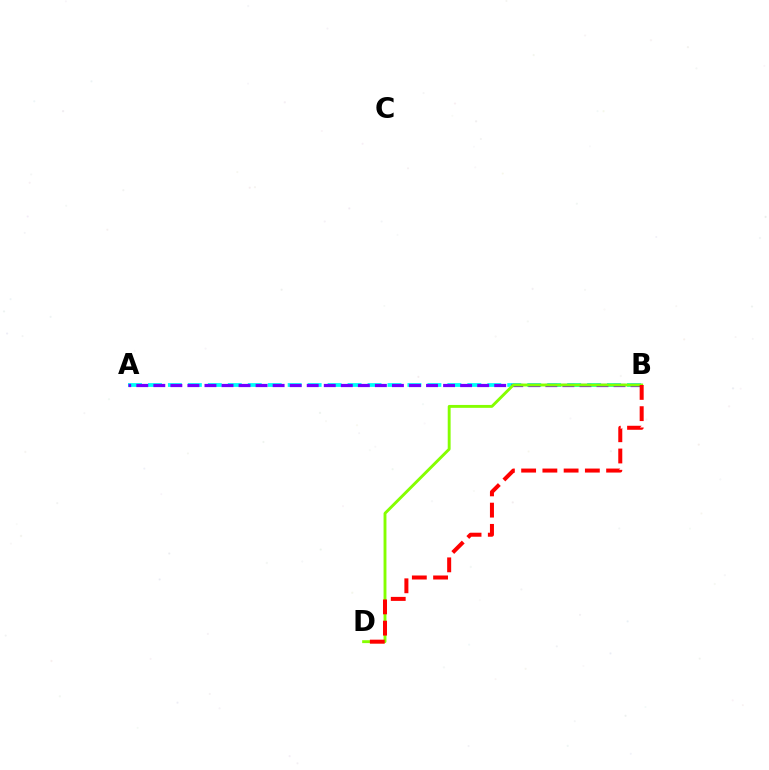{('A', 'B'): [{'color': '#00fff6', 'line_style': 'dashed', 'thickness': 2.71}, {'color': '#7200ff', 'line_style': 'dashed', 'thickness': 2.32}], ('B', 'D'): [{'color': '#84ff00', 'line_style': 'solid', 'thickness': 2.08}, {'color': '#ff0000', 'line_style': 'dashed', 'thickness': 2.89}]}